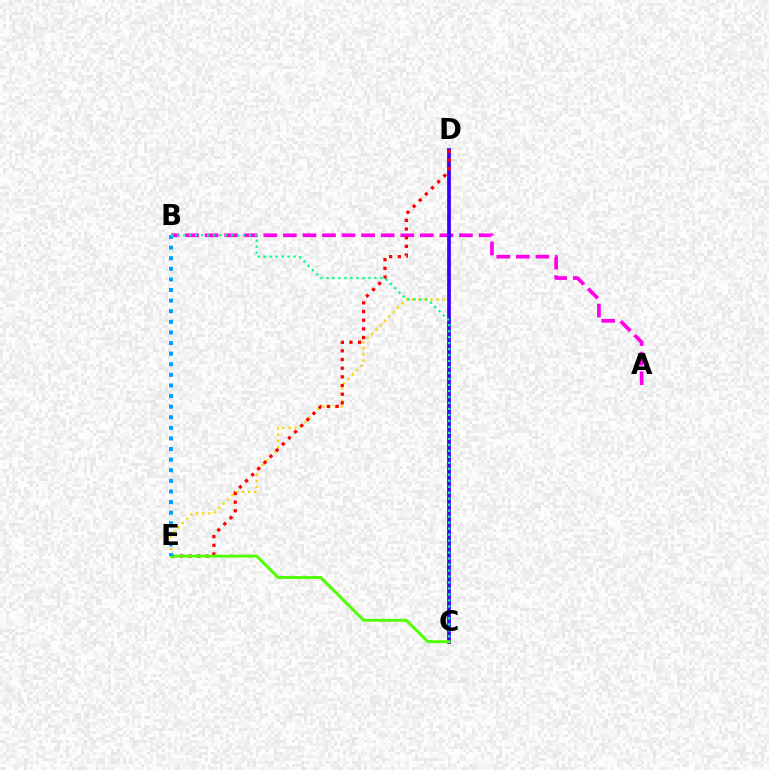{('D', 'E'): [{'color': '#ffd500', 'line_style': 'dotted', 'thickness': 1.66}, {'color': '#ff0000', 'line_style': 'dotted', 'thickness': 2.36}], ('A', 'B'): [{'color': '#ff00ed', 'line_style': 'dashed', 'thickness': 2.66}], ('C', 'D'): [{'color': '#3700ff', 'line_style': 'solid', 'thickness': 2.7}], ('C', 'E'): [{'color': '#4fff00', 'line_style': 'solid', 'thickness': 2.1}], ('B', 'E'): [{'color': '#009eff', 'line_style': 'dotted', 'thickness': 2.88}], ('B', 'C'): [{'color': '#00ff86', 'line_style': 'dotted', 'thickness': 1.63}]}